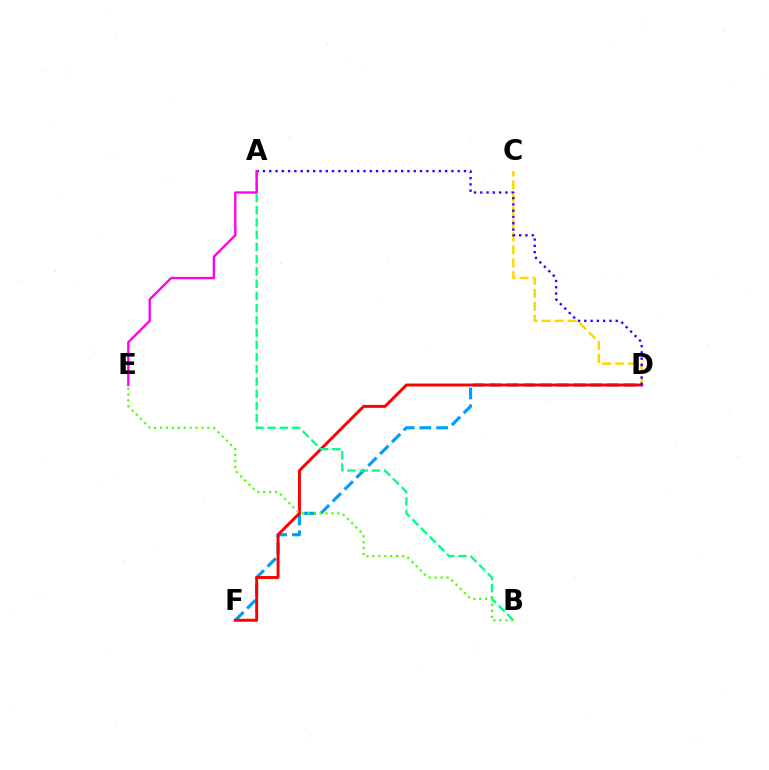{('C', 'D'): [{'color': '#ffd500', 'line_style': 'dashed', 'thickness': 1.76}], ('D', 'F'): [{'color': '#009eff', 'line_style': 'dashed', 'thickness': 2.28}, {'color': '#ff0000', 'line_style': 'solid', 'thickness': 2.11}], ('A', 'B'): [{'color': '#00ff86', 'line_style': 'dashed', 'thickness': 1.66}], ('A', 'D'): [{'color': '#3700ff', 'line_style': 'dotted', 'thickness': 1.71}], ('A', 'E'): [{'color': '#ff00ed', 'line_style': 'solid', 'thickness': 1.69}], ('B', 'E'): [{'color': '#4fff00', 'line_style': 'dotted', 'thickness': 1.61}]}